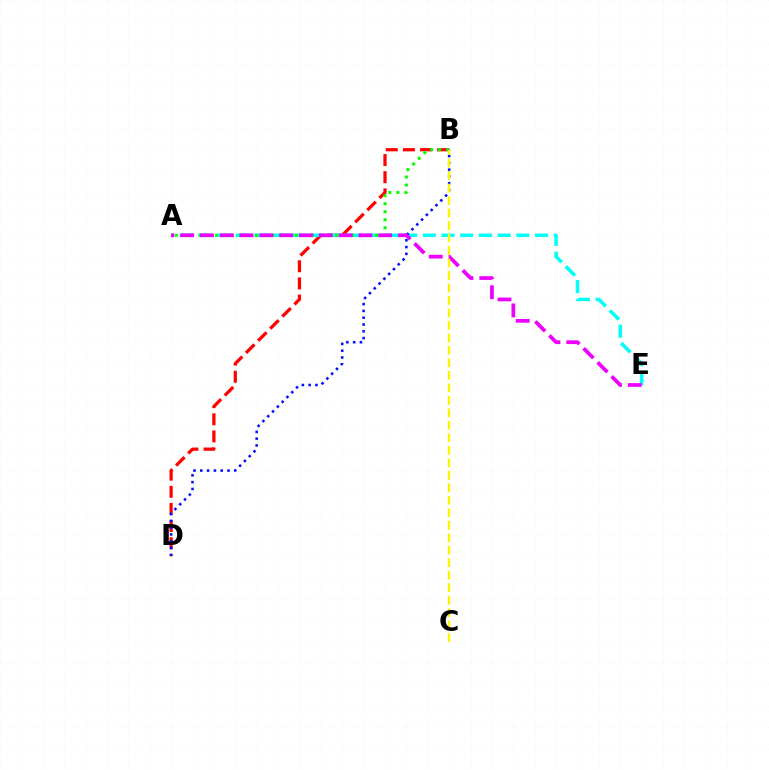{('B', 'D'): [{'color': '#ff0000', 'line_style': 'dashed', 'thickness': 2.33}, {'color': '#0010ff', 'line_style': 'dotted', 'thickness': 1.85}], ('A', 'E'): [{'color': '#00fff6', 'line_style': 'dashed', 'thickness': 2.54}, {'color': '#ee00ff', 'line_style': 'dashed', 'thickness': 2.69}], ('A', 'B'): [{'color': '#08ff00', 'line_style': 'dotted', 'thickness': 2.18}], ('B', 'C'): [{'color': '#fcf500', 'line_style': 'dashed', 'thickness': 1.7}]}